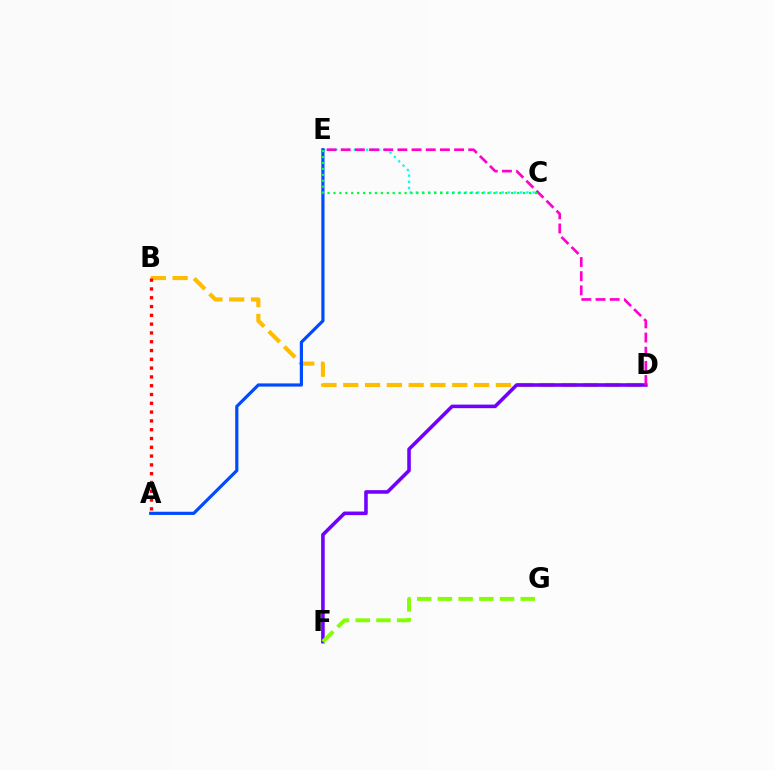{('C', 'E'): [{'color': '#00fff6', 'line_style': 'dotted', 'thickness': 1.67}, {'color': '#00ff39', 'line_style': 'dotted', 'thickness': 1.61}], ('B', 'D'): [{'color': '#ffbd00', 'line_style': 'dashed', 'thickness': 2.96}], ('A', 'E'): [{'color': '#004bff', 'line_style': 'solid', 'thickness': 2.3}], ('D', 'F'): [{'color': '#7200ff', 'line_style': 'solid', 'thickness': 2.57}], ('A', 'B'): [{'color': '#ff0000', 'line_style': 'dotted', 'thickness': 2.39}], ('D', 'E'): [{'color': '#ff00cf', 'line_style': 'dashed', 'thickness': 1.92}], ('F', 'G'): [{'color': '#84ff00', 'line_style': 'dashed', 'thickness': 2.81}]}